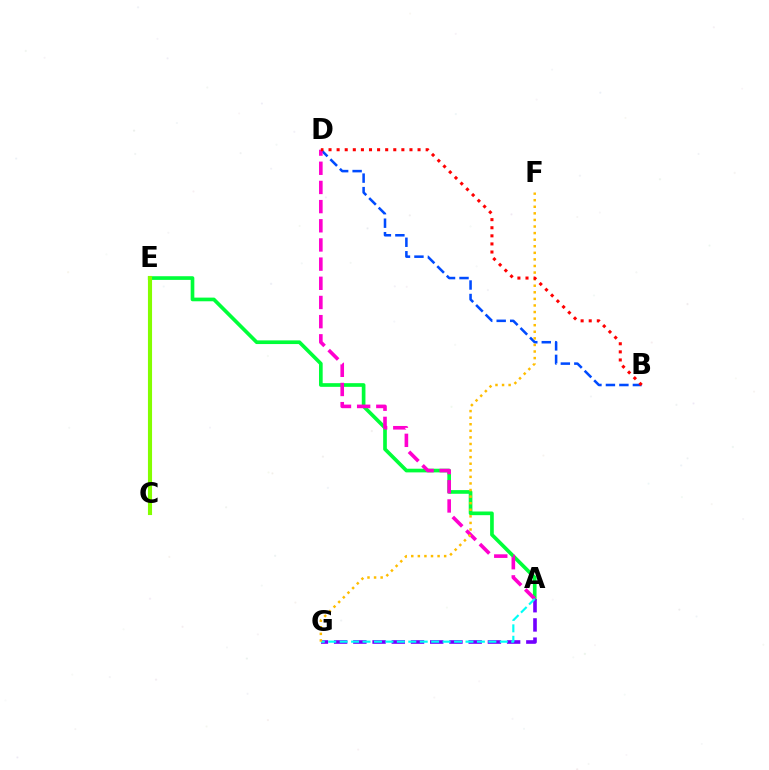{('B', 'D'): [{'color': '#004bff', 'line_style': 'dashed', 'thickness': 1.83}, {'color': '#ff0000', 'line_style': 'dotted', 'thickness': 2.2}], ('A', 'E'): [{'color': '#00ff39', 'line_style': 'solid', 'thickness': 2.65}], ('A', 'G'): [{'color': '#7200ff', 'line_style': 'dashed', 'thickness': 2.61}, {'color': '#00fff6', 'line_style': 'dashed', 'thickness': 1.55}], ('A', 'D'): [{'color': '#ff00cf', 'line_style': 'dashed', 'thickness': 2.6}], ('F', 'G'): [{'color': '#ffbd00', 'line_style': 'dotted', 'thickness': 1.79}], ('C', 'E'): [{'color': '#84ff00', 'line_style': 'solid', 'thickness': 2.96}]}